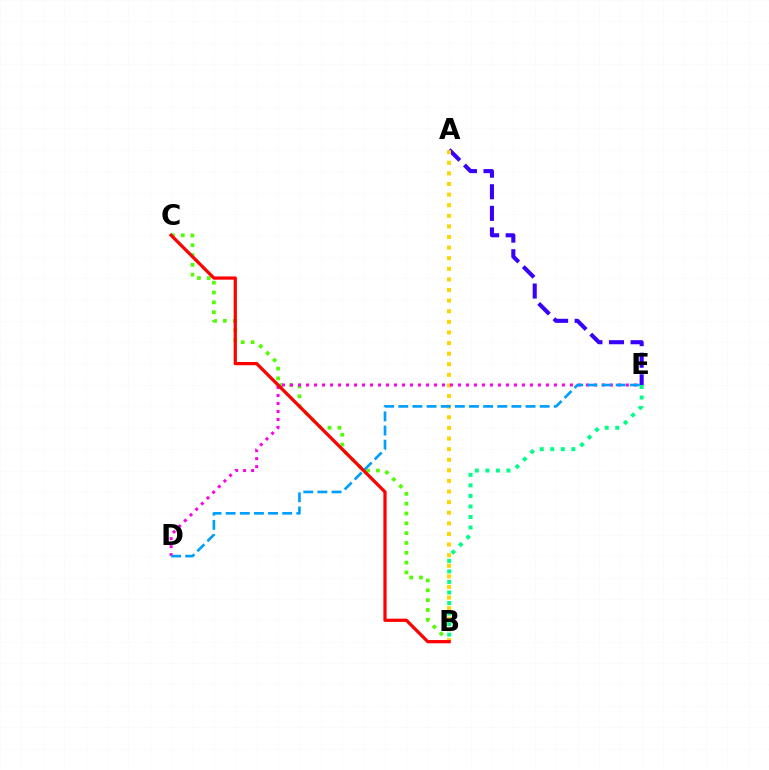{('B', 'C'): [{'color': '#4fff00', 'line_style': 'dotted', 'thickness': 2.67}, {'color': '#ff0000', 'line_style': 'solid', 'thickness': 2.34}], ('A', 'E'): [{'color': '#3700ff', 'line_style': 'dashed', 'thickness': 2.93}], ('A', 'B'): [{'color': '#ffd500', 'line_style': 'dotted', 'thickness': 2.88}], ('D', 'E'): [{'color': '#ff00ed', 'line_style': 'dotted', 'thickness': 2.17}, {'color': '#009eff', 'line_style': 'dashed', 'thickness': 1.92}], ('B', 'E'): [{'color': '#00ff86', 'line_style': 'dotted', 'thickness': 2.86}]}